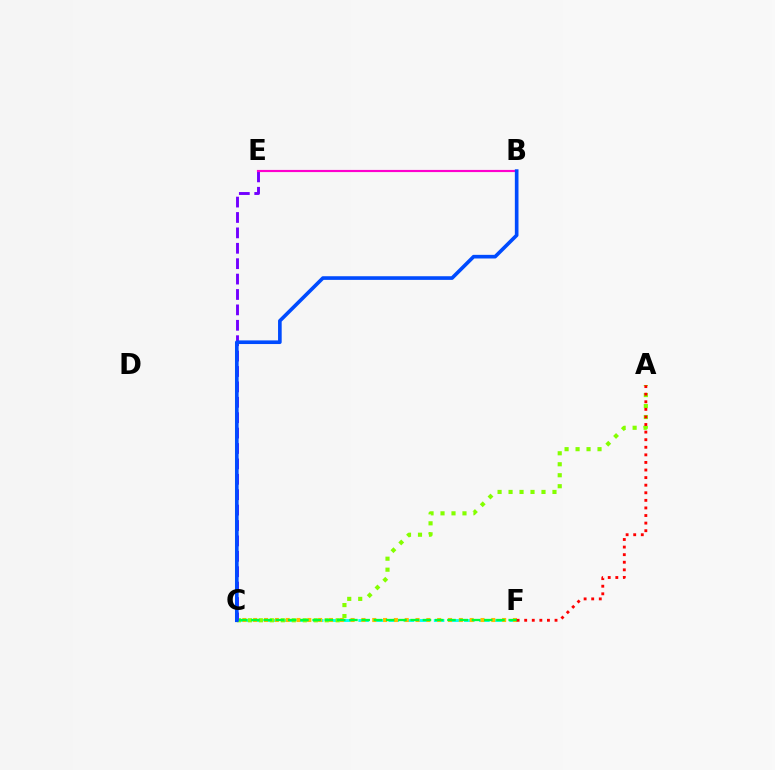{('C', 'F'): [{'color': '#00fff6', 'line_style': 'dashed', 'thickness': 2.05}, {'color': '#ffbd00', 'line_style': 'dotted', 'thickness': 2.94}, {'color': '#00ff39', 'line_style': 'dashed', 'thickness': 1.66}], ('A', 'C'): [{'color': '#84ff00', 'line_style': 'dotted', 'thickness': 2.98}], ('C', 'E'): [{'color': '#7200ff', 'line_style': 'dashed', 'thickness': 2.09}], ('B', 'E'): [{'color': '#ff00cf', 'line_style': 'solid', 'thickness': 1.55}], ('B', 'C'): [{'color': '#004bff', 'line_style': 'solid', 'thickness': 2.62}], ('A', 'F'): [{'color': '#ff0000', 'line_style': 'dotted', 'thickness': 2.06}]}